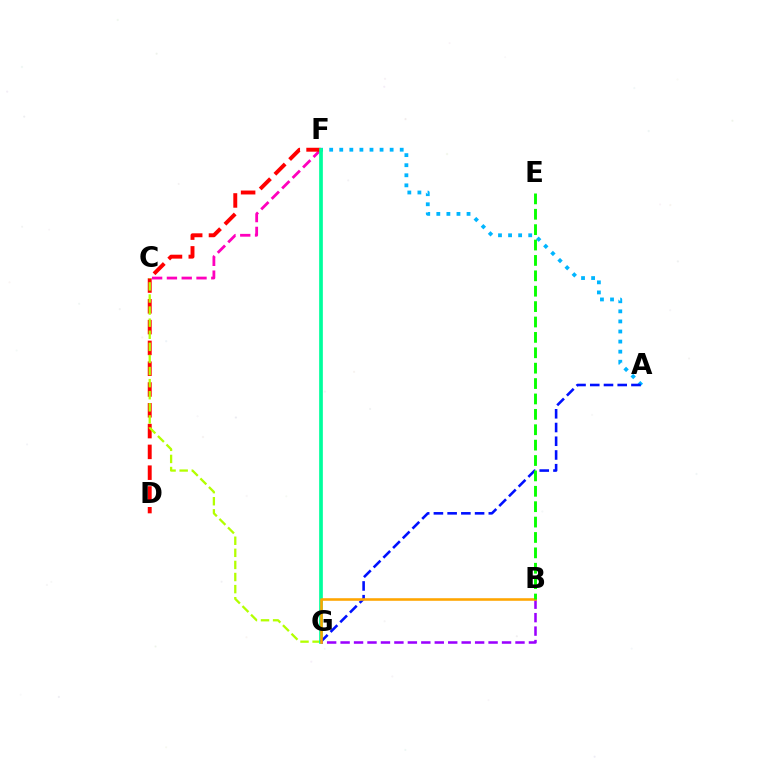{('C', 'F'): [{'color': '#ff00bd', 'line_style': 'dashed', 'thickness': 2.01}], ('D', 'F'): [{'color': '#ff0000', 'line_style': 'dashed', 'thickness': 2.82}], ('A', 'F'): [{'color': '#00b5ff', 'line_style': 'dotted', 'thickness': 2.74}], ('C', 'G'): [{'color': '#b3ff00', 'line_style': 'dashed', 'thickness': 1.64}], ('F', 'G'): [{'color': '#00ff9d', 'line_style': 'solid', 'thickness': 2.66}], ('B', 'G'): [{'color': '#9b00ff', 'line_style': 'dashed', 'thickness': 1.83}, {'color': '#ffa500', 'line_style': 'solid', 'thickness': 1.85}], ('A', 'G'): [{'color': '#0010ff', 'line_style': 'dashed', 'thickness': 1.86}], ('B', 'E'): [{'color': '#08ff00', 'line_style': 'dashed', 'thickness': 2.09}]}